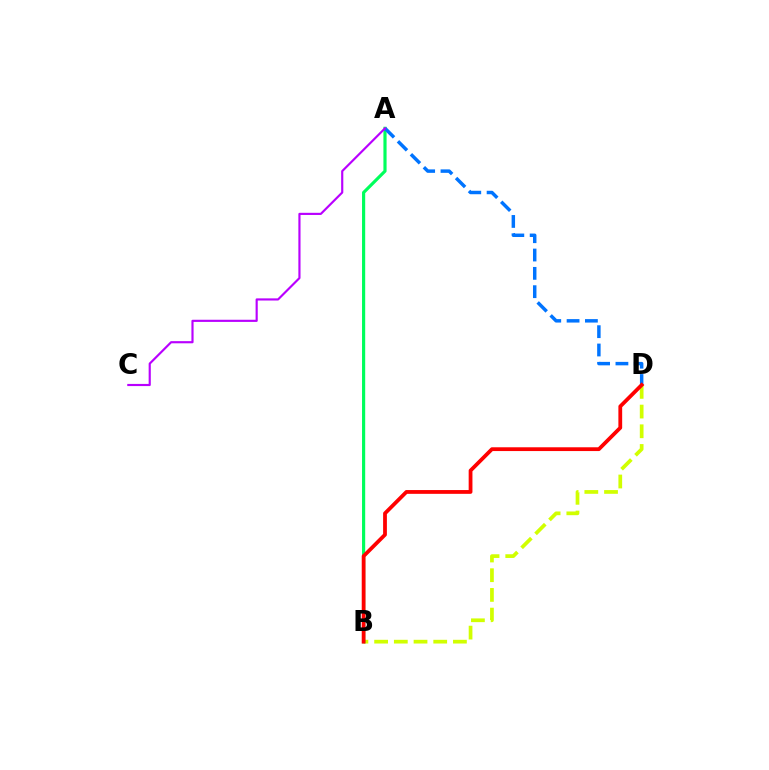{('B', 'D'): [{'color': '#d1ff00', 'line_style': 'dashed', 'thickness': 2.68}, {'color': '#ff0000', 'line_style': 'solid', 'thickness': 2.72}], ('A', 'B'): [{'color': '#00ff5c', 'line_style': 'solid', 'thickness': 2.28}], ('A', 'D'): [{'color': '#0074ff', 'line_style': 'dashed', 'thickness': 2.49}], ('A', 'C'): [{'color': '#b900ff', 'line_style': 'solid', 'thickness': 1.55}]}